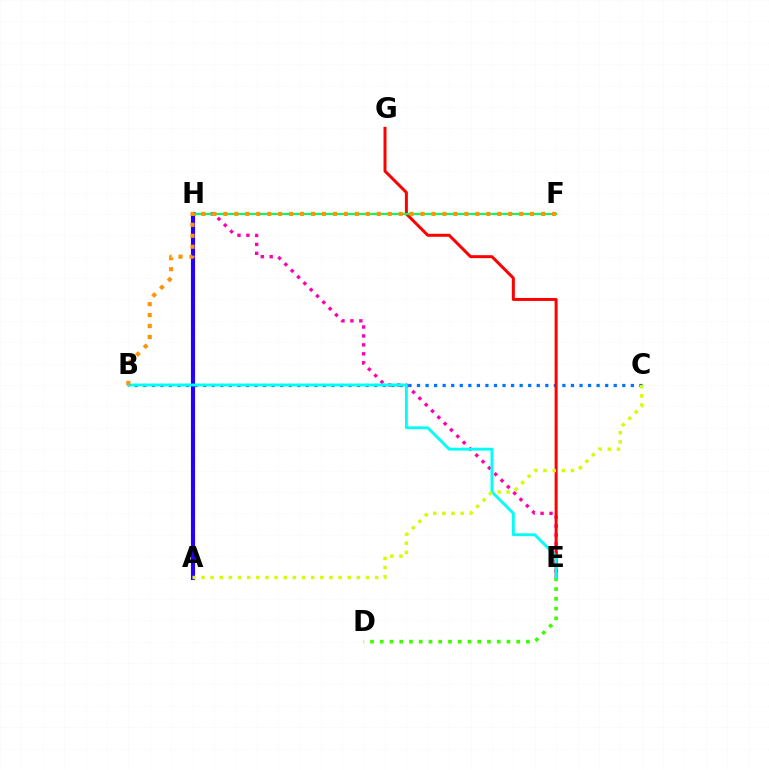{('A', 'H'): [{'color': '#b900ff', 'line_style': 'dashed', 'thickness': 1.67}, {'color': '#2500ff', 'line_style': 'solid', 'thickness': 2.97}], ('E', 'H'): [{'color': '#ff00ac', 'line_style': 'dotted', 'thickness': 2.43}], ('B', 'C'): [{'color': '#0074ff', 'line_style': 'dotted', 'thickness': 2.32}], ('E', 'G'): [{'color': '#ff0000', 'line_style': 'solid', 'thickness': 2.15}], ('F', 'H'): [{'color': '#00ff5c', 'line_style': 'solid', 'thickness': 1.53}], ('D', 'E'): [{'color': '#3dff00', 'line_style': 'dotted', 'thickness': 2.65}], ('B', 'E'): [{'color': '#00fff6', 'line_style': 'solid', 'thickness': 2.07}], ('B', 'F'): [{'color': '#ff9400', 'line_style': 'dotted', 'thickness': 2.98}], ('A', 'C'): [{'color': '#d1ff00', 'line_style': 'dotted', 'thickness': 2.48}]}